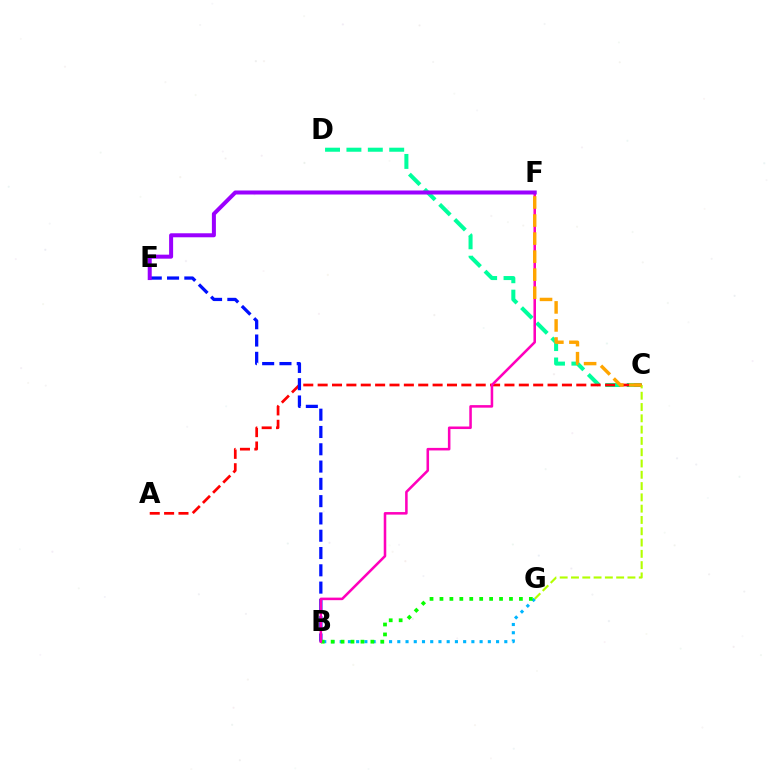{('B', 'G'): [{'color': '#00b5ff', 'line_style': 'dotted', 'thickness': 2.24}, {'color': '#08ff00', 'line_style': 'dotted', 'thickness': 2.7}], ('C', 'D'): [{'color': '#00ff9d', 'line_style': 'dashed', 'thickness': 2.91}], ('A', 'C'): [{'color': '#ff0000', 'line_style': 'dashed', 'thickness': 1.95}], ('B', 'E'): [{'color': '#0010ff', 'line_style': 'dashed', 'thickness': 2.35}], ('B', 'F'): [{'color': '#ff00bd', 'line_style': 'solid', 'thickness': 1.84}], ('C', 'G'): [{'color': '#b3ff00', 'line_style': 'dashed', 'thickness': 1.53}], ('C', 'F'): [{'color': '#ffa500', 'line_style': 'dashed', 'thickness': 2.45}], ('E', 'F'): [{'color': '#9b00ff', 'line_style': 'solid', 'thickness': 2.88}]}